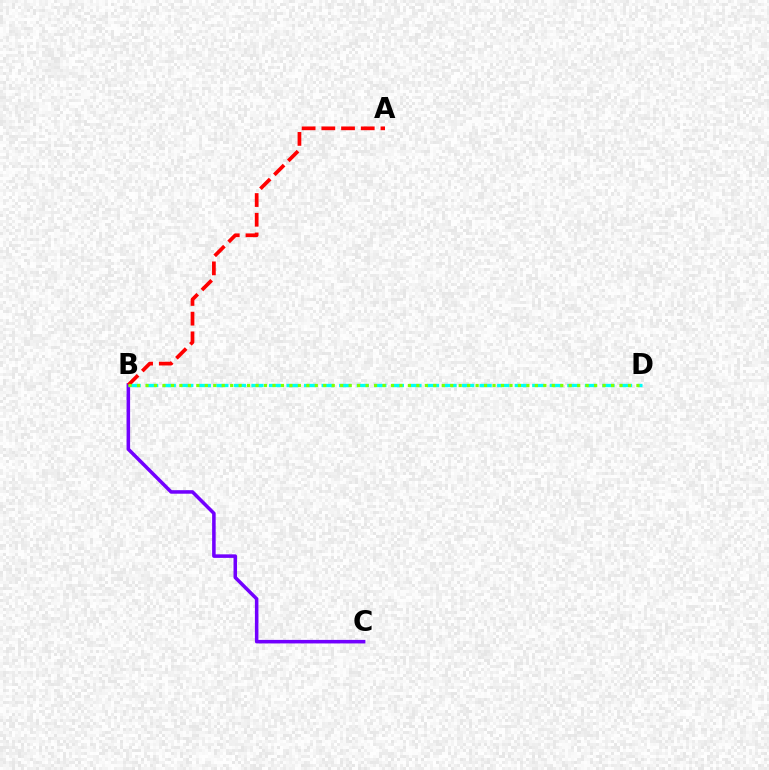{('B', 'C'): [{'color': '#7200ff', 'line_style': 'solid', 'thickness': 2.55}], ('B', 'D'): [{'color': '#00fff6', 'line_style': 'dashed', 'thickness': 2.38}, {'color': '#84ff00', 'line_style': 'dotted', 'thickness': 2.3}], ('A', 'B'): [{'color': '#ff0000', 'line_style': 'dashed', 'thickness': 2.68}]}